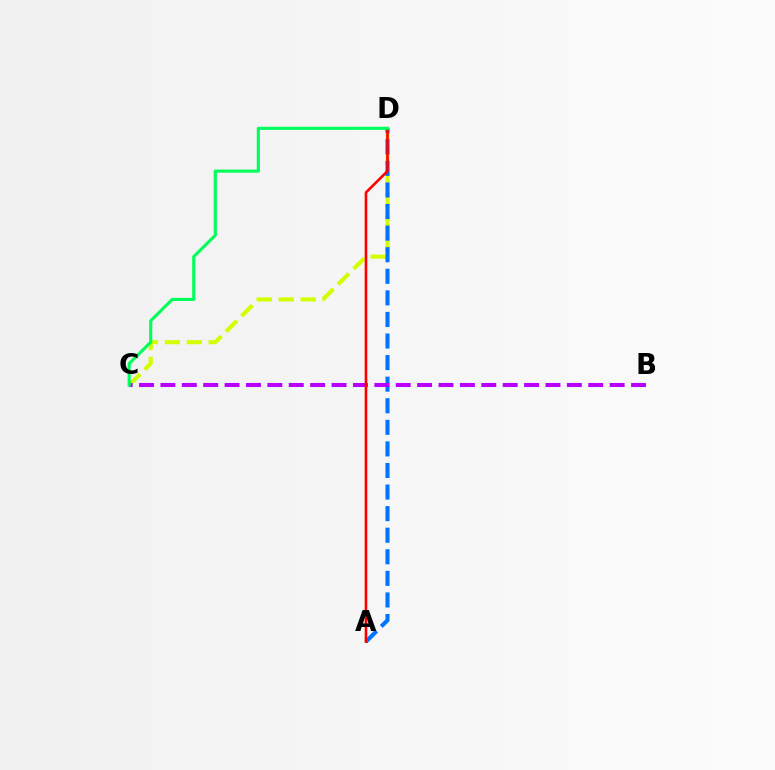{('C', 'D'): [{'color': '#d1ff00', 'line_style': 'dashed', 'thickness': 2.98}, {'color': '#00ff5c', 'line_style': 'solid', 'thickness': 2.25}], ('A', 'D'): [{'color': '#0074ff', 'line_style': 'dashed', 'thickness': 2.93}, {'color': '#ff0000', 'line_style': 'solid', 'thickness': 1.89}], ('B', 'C'): [{'color': '#b900ff', 'line_style': 'dashed', 'thickness': 2.91}]}